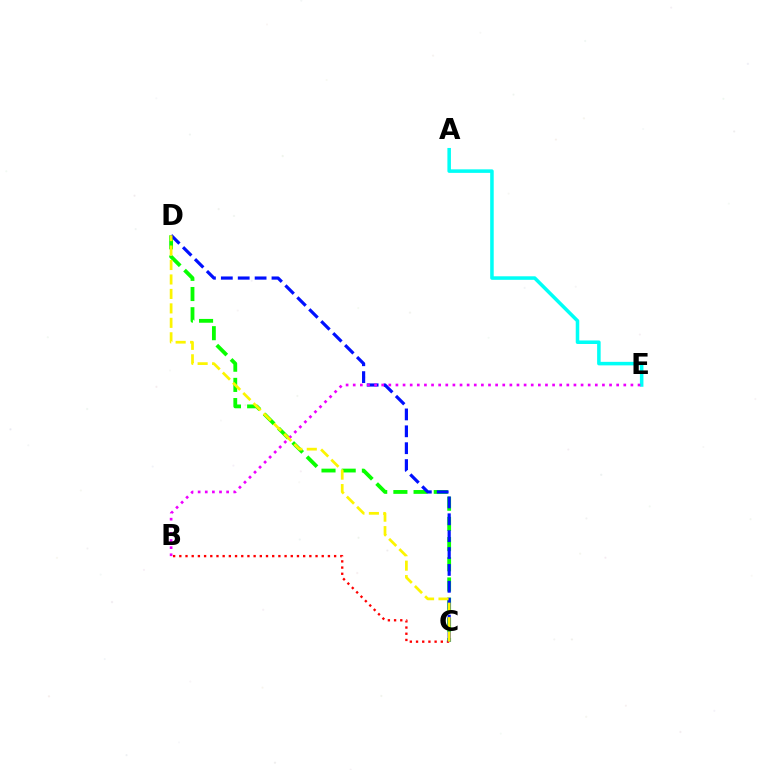{('C', 'D'): [{'color': '#08ff00', 'line_style': 'dashed', 'thickness': 2.74}, {'color': '#0010ff', 'line_style': 'dashed', 'thickness': 2.29}, {'color': '#fcf500', 'line_style': 'dashed', 'thickness': 1.96}], ('B', 'C'): [{'color': '#ff0000', 'line_style': 'dotted', 'thickness': 1.68}], ('A', 'E'): [{'color': '#00fff6', 'line_style': 'solid', 'thickness': 2.54}], ('B', 'E'): [{'color': '#ee00ff', 'line_style': 'dotted', 'thickness': 1.93}]}